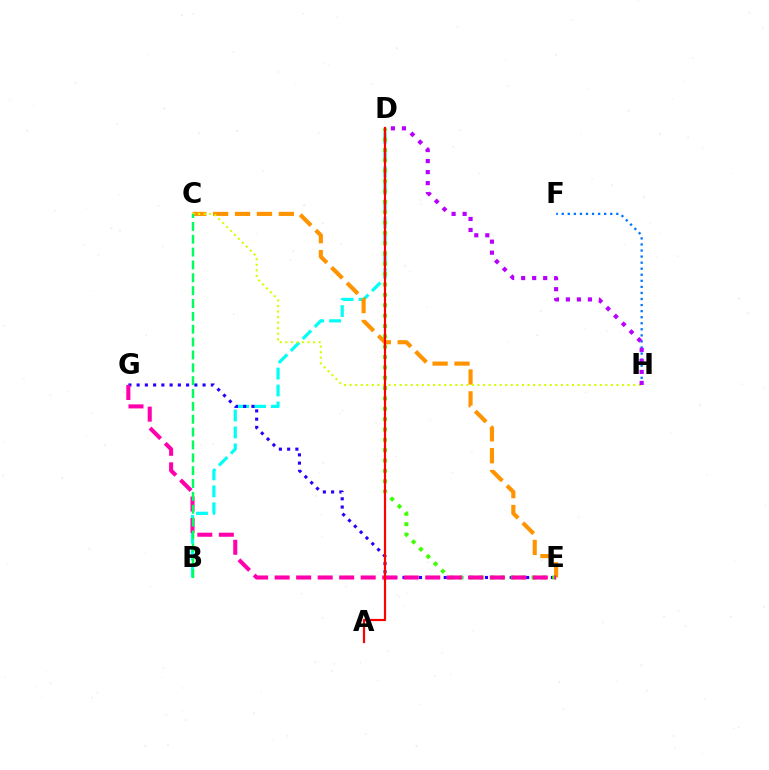{('B', 'D'): [{'color': '#00fff6', 'line_style': 'dashed', 'thickness': 2.3}], ('F', 'H'): [{'color': '#0074ff', 'line_style': 'dotted', 'thickness': 1.65}], ('E', 'G'): [{'color': '#2500ff', 'line_style': 'dotted', 'thickness': 2.24}, {'color': '#ff00ac', 'line_style': 'dashed', 'thickness': 2.92}], ('C', 'E'): [{'color': '#ff9400', 'line_style': 'dashed', 'thickness': 2.97}], ('D', 'E'): [{'color': '#3dff00', 'line_style': 'dotted', 'thickness': 2.81}], ('C', 'H'): [{'color': '#d1ff00', 'line_style': 'dotted', 'thickness': 1.51}], ('B', 'C'): [{'color': '#00ff5c', 'line_style': 'dashed', 'thickness': 1.75}], ('A', 'D'): [{'color': '#ff0000', 'line_style': 'solid', 'thickness': 1.58}], ('D', 'H'): [{'color': '#b900ff', 'line_style': 'dotted', 'thickness': 2.99}]}